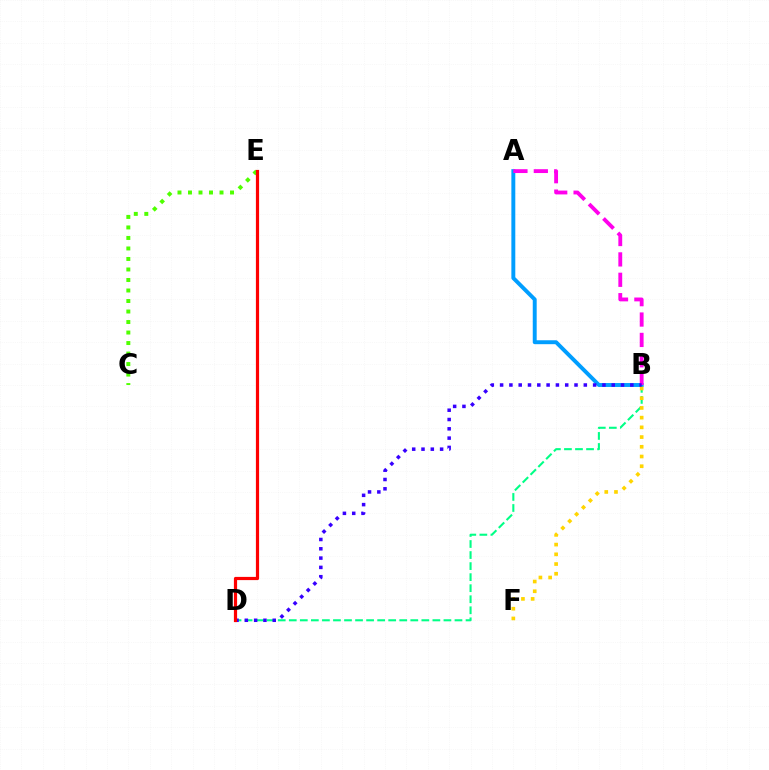{('B', 'D'): [{'color': '#00ff86', 'line_style': 'dashed', 'thickness': 1.5}, {'color': '#3700ff', 'line_style': 'dotted', 'thickness': 2.53}], ('C', 'E'): [{'color': '#4fff00', 'line_style': 'dotted', 'thickness': 2.86}], ('A', 'B'): [{'color': '#009eff', 'line_style': 'solid', 'thickness': 2.83}, {'color': '#ff00ed', 'line_style': 'dashed', 'thickness': 2.77}], ('B', 'F'): [{'color': '#ffd500', 'line_style': 'dotted', 'thickness': 2.64}], ('D', 'E'): [{'color': '#ff0000', 'line_style': 'solid', 'thickness': 2.31}]}